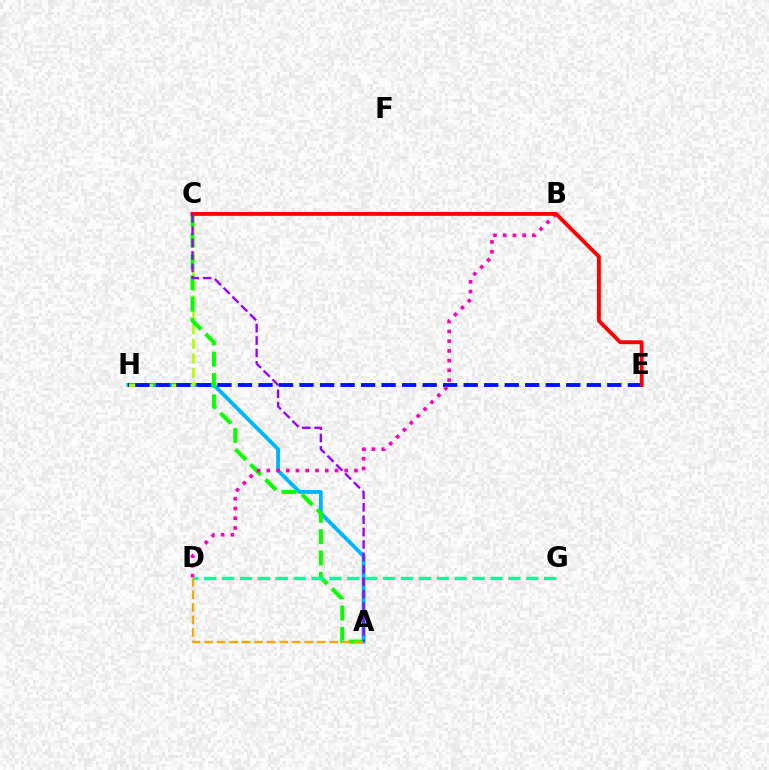{('A', 'H'): [{'color': '#00b5ff', 'line_style': 'solid', 'thickness': 2.77}], ('C', 'H'): [{'color': '#b3ff00', 'line_style': 'dashed', 'thickness': 1.97}], ('A', 'C'): [{'color': '#08ff00', 'line_style': 'dashed', 'thickness': 2.89}, {'color': '#9b00ff', 'line_style': 'dashed', 'thickness': 1.69}], ('E', 'H'): [{'color': '#0010ff', 'line_style': 'dashed', 'thickness': 2.79}], ('D', 'G'): [{'color': '#00ff9d', 'line_style': 'dashed', 'thickness': 2.43}], ('B', 'D'): [{'color': '#ff00bd', 'line_style': 'dotted', 'thickness': 2.65}], ('C', 'E'): [{'color': '#ff0000', 'line_style': 'solid', 'thickness': 2.79}], ('A', 'D'): [{'color': '#ffa500', 'line_style': 'dashed', 'thickness': 1.7}]}